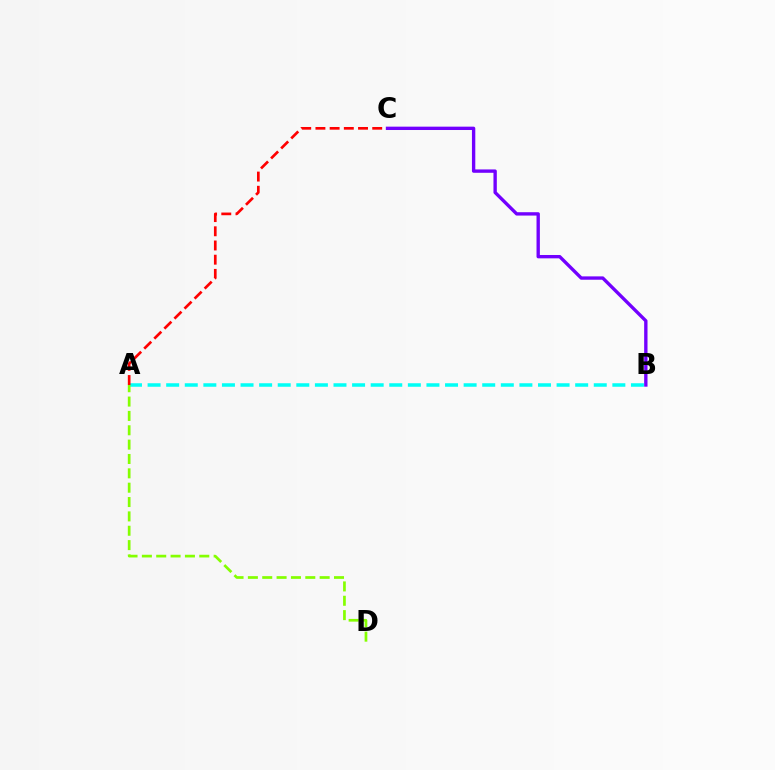{('A', 'B'): [{'color': '#00fff6', 'line_style': 'dashed', 'thickness': 2.53}], ('A', 'C'): [{'color': '#ff0000', 'line_style': 'dashed', 'thickness': 1.93}], ('B', 'C'): [{'color': '#7200ff', 'line_style': 'solid', 'thickness': 2.41}], ('A', 'D'): [{'color': '#84ff00', 'line_style': 'dashed', 'thickness': 1.95}]}